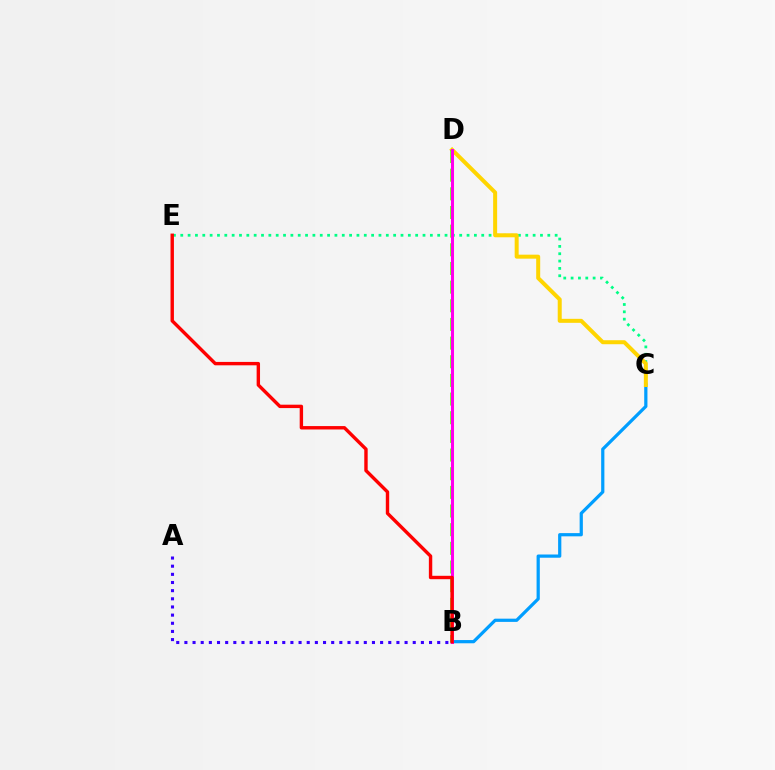{('C', 'E'): [{'color': '#00ff86', 'line_style': 'dotted', 'thickness': 1.99}], ('B', 'C'): [{'color': '#009eff', 'line_style': 'solid', 'thickness': 2.32}], ('C', 'D'): [{'color': '#ffd500', 'line_style': 'solid', 'thickness': 2.88}], ('B', 'D'): [{'color': '#4fff00', 'line_style': 'dashed', 'thickness': 2.53}, {'color': '#ff00ed', 'line_style': 'solid', 'thickness': 2.17}], ('B', 'E'): [{'color': '#ff0000', 'line_style': 'solid', 'thickness': 2.45}], ('A', 'B'): [{'color': '#3700ff', 'line_style': 'dotted', 'thickness': 2.22}]}